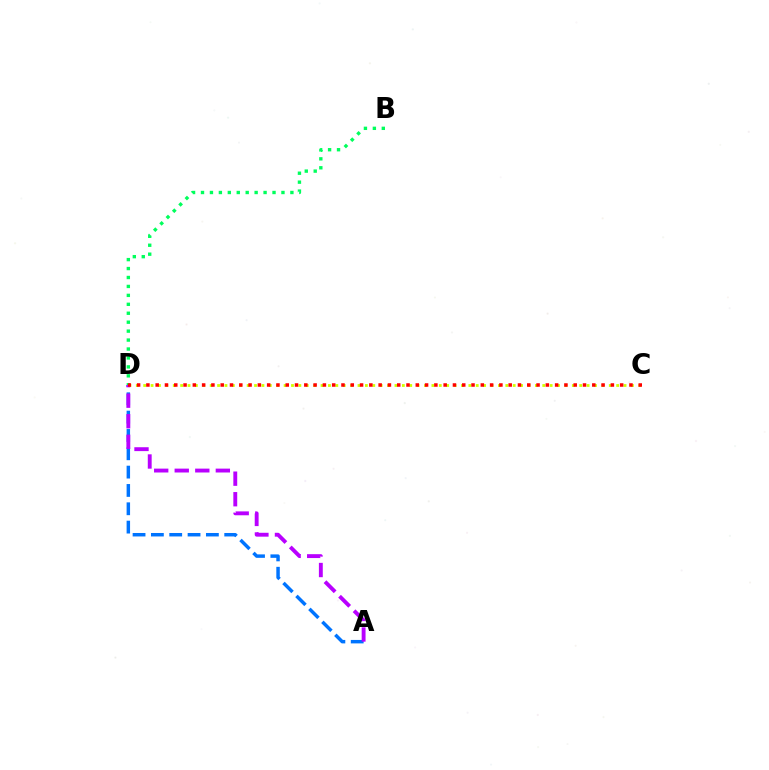{('A', 'D'): [{'color': '#0074ff', 'line_style': 'dashed', 'thickness': 2.49}, {'color': '#b900ff', 'line_style': 'dashed', 'thickness': 2.79}], ('C', 'D'): [{'color': '#d1ff00', 'line_style': 'dotted', 'thickness': 2.01}, {'color': '#ff0000', 'line_style': 'dotted', 'thickness': 2.52}], ('B', 'D'): [{'color': '#00ff5c', 'line_style': 'dotted', 'thickness': 2.43}]}